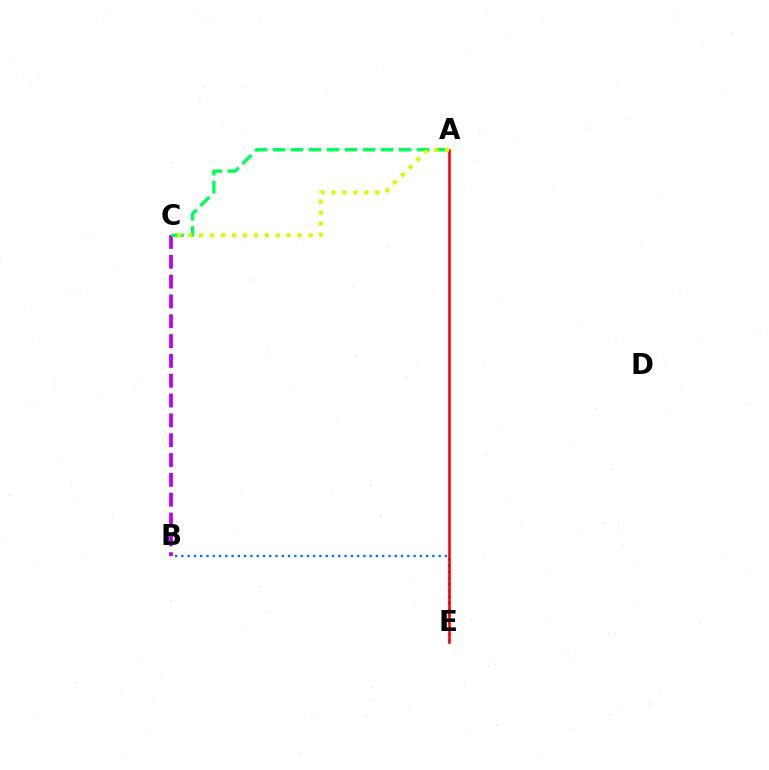{('B', 'C'): [{'color': '#b900ff', 'line_style': 'dashed', 'thickness': 2.69}], ('B', 'E'): [{'color': '#0074ff', 'line_style': 'dotted', 'thickness': 1.71}], ('A', 'C'): [{'color': '#00ff5c', 'line_style': 'dashed', 'thickness': 2.45}, {'color': '#d1ff00', 'line_style': 'dotted', 'thickness': 2.97}], ('A', 'E'): [{'color': '#ff0000', 'line_style': 'solid', 'thickness': 1.88}]}